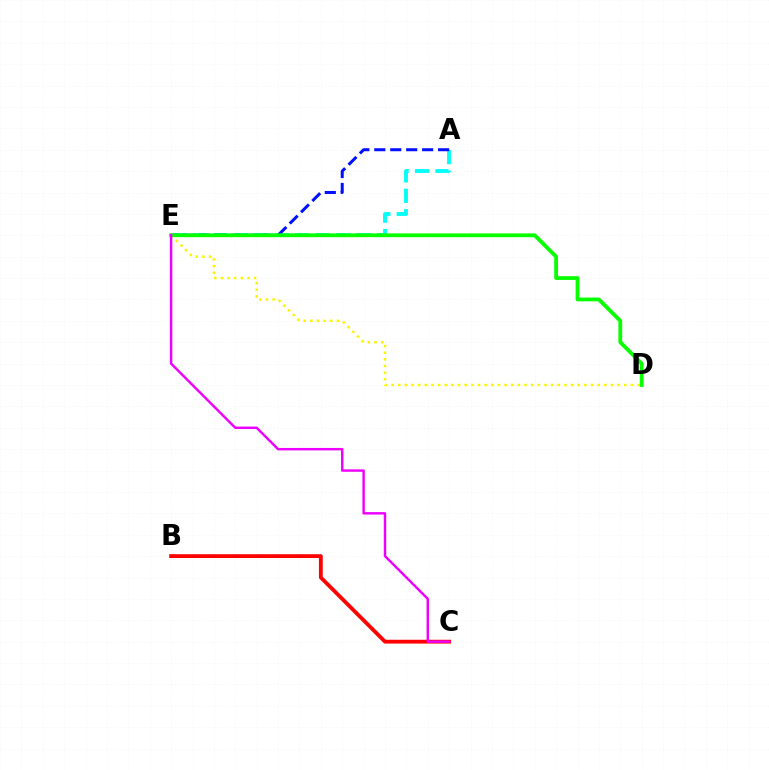{('A', 'E'): [{'color': '#00fff6', 'line_style': 'dashed', 'thickness': 2.77}, {'color': '#0010ff', 'line_style': 'dashed', 'thickness': 2.17}], ('D', 'E'): [{'color': '#fcf500', 'line_style': 'dotted', 'thickness': 1.81}, {'color': '#08ff00', 'line_style': 'solid', 'thickness': 2.73}], ('B', 'C'): [{'color': '#ff0000', 'line_style': 'solid', 'thickness': 2.74}], ('C', 'E'): [{'color': '#ee00ff', 'line_style': 'solid', 'thickness': 1.76}]}